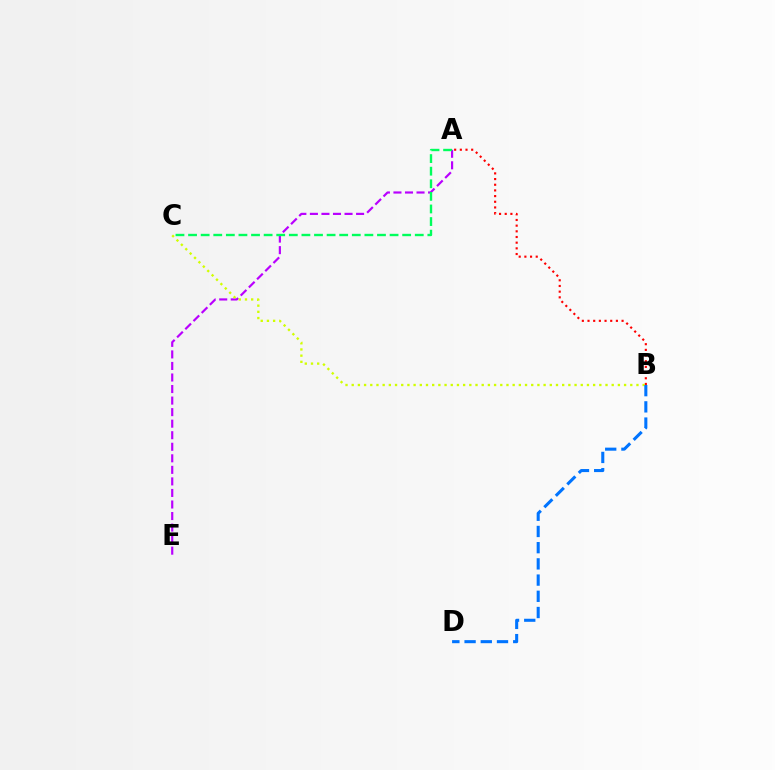{('A', 'E'): [{'color': '#b900ff', 'line_style': 'dashed', 'thickness': 1.57}], ('A', 'B'): [{'color': '#ff0000', 'line_style': 'dotted', 'thickness': 1.54}], ('B', 'C'): [{'color': '#d1ff00', 'line_style': 'dotted', 'thickness': 1.68}], ('B', 'D'): [{'color': '#0074ff', 'line_style': 'dashed', 'thickness': 2.2}], ('A', 'C'): [{'color': '#00ff5c', 'line_style': 'dashed', 'thickness': 1.71}]}